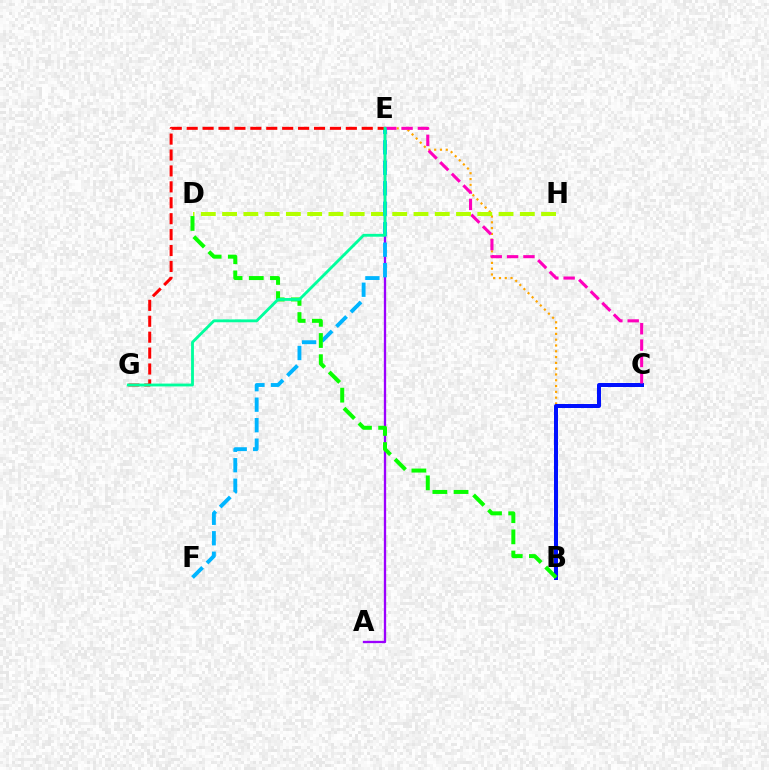{('B', 'E'): [{'color': '#ffa500', 'line_style': 'dotted', 'thickness': 1.57}], ('B', 'C'): [{'color': '#0010ff', 'line_style': 'solid', 'thickness': 2.87}], ('A', 'E'): [{'color': '#9b00ff', 'line_style': 'solid', 'thickness': 1.67}], ('C', 'E'): [{'color': '#ff00bd', 'line_style': 'dashed', 'thickness': 2.22}], ('D', 'H'): [{'color': '#b3ff00', 'line_style': 'dashed', 'thickness': 2.89}], ('E', 'F'): [{'color': '#00b5ff', 'line_style': 'dashed', 'thickness': 2.78}], ('B', 'D'): [{'color': '#08ff00', 'line_style': 'dashed', 'thickness': 2.88}], ('E', 'G'): [{'color': '#ff0000', 'line_style': 'dashed', 'thickness': 2.16}, {'color': '#00ff9d', 'line_style': 'solid', 'thickness': 2.04}]}